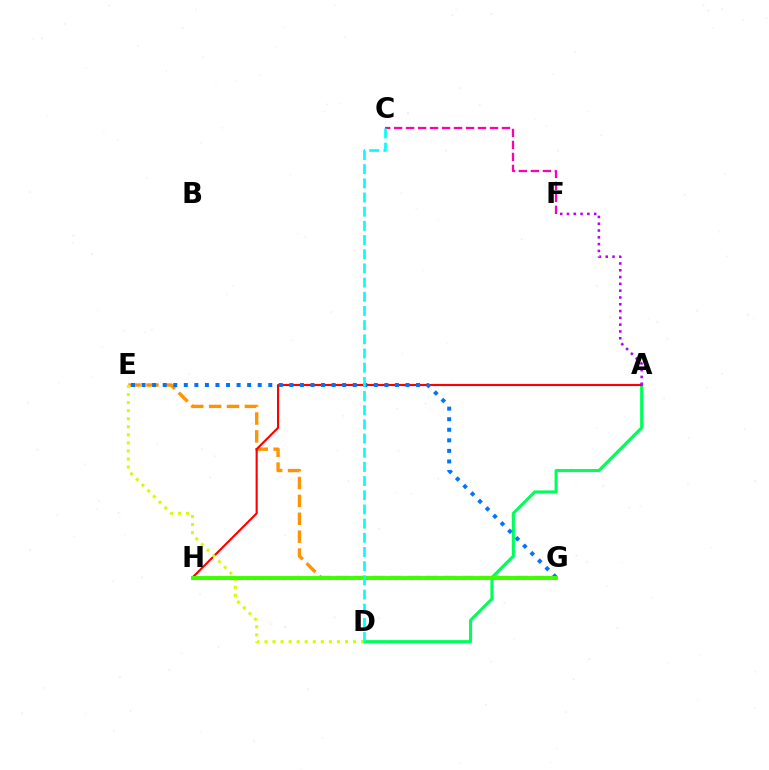{('A', 'D'): [{'color': '#00ff5c', 'line_style': 'solid', 'thickness': 2.22}], ('E', 'G'): [{'color': '#ff9400', 'line_style': 'dashed', 'thickness': 2.43}, {'color': '#0074ff', 'line_style': 'dotted', 'thickness': 2.87}], ('A', 'H'): [{'color': '#ff0000', 'line_style': 'solid', 'thickness': 1.54}], ('G', 'H'): [{'color': '#2500ff', 'line_style': 'dotted', 'thickness': 2.03}, {'color': '#3dff00', 'line_style': 'solid', 'thickness': 2.82}], ('A', 'F'): [{'color': '#b900ff', 'line_style': 'dotted', 'thickness': 1.85}], ('C', 'F'): [{'color': '#ff00ac', 'line_style': 'dashed', 'thickness': 1.63}], ('D', 'E'): [{'color': '#d1ff00', 'line_style': 'dotted', 'thickness': 2.19}], ('C', 'D'): [{'color': '#00fff6', 'line_style': 'dashed', 'thickness': 1.93}]}